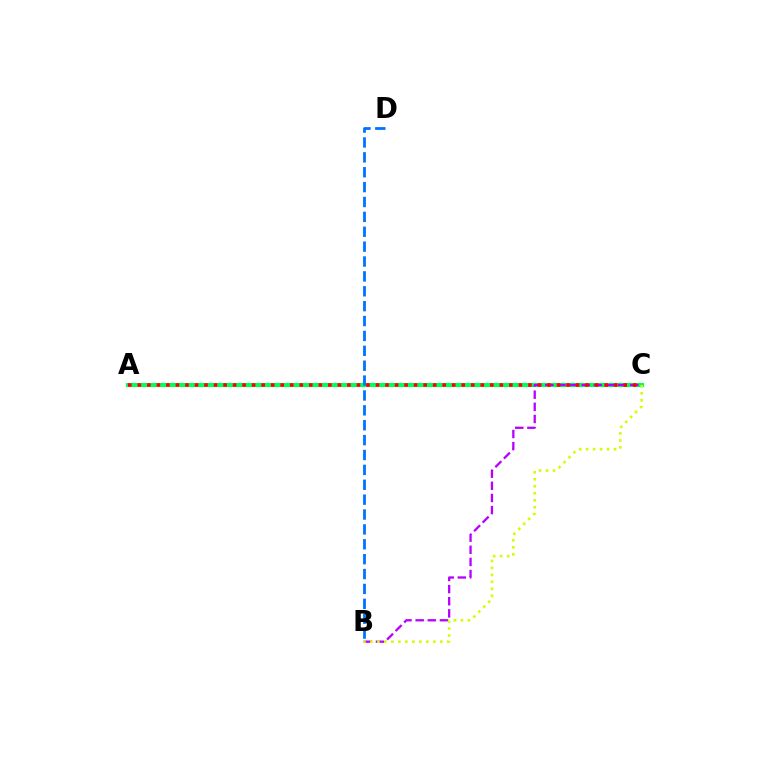{('A', 'C'): [{'color': '#00ff5c', 'line_style': 'solid', 'thickness': 2.98}, {'color': '#ff0000', 'line_style': 'dotted', 'thickness': 2.59}], ('B', 'C'): [{'color': '#b900ff', 'line_style': 'dashed', 'thickness': 1.65}, {'color': '#d1ff00', 'line_style': 'dotted', 'thickness': 1.9}], ('B', 'D'): [{'color': '#0074ff', 'line_style': 'dashed', 'thickness': 2.02}]}